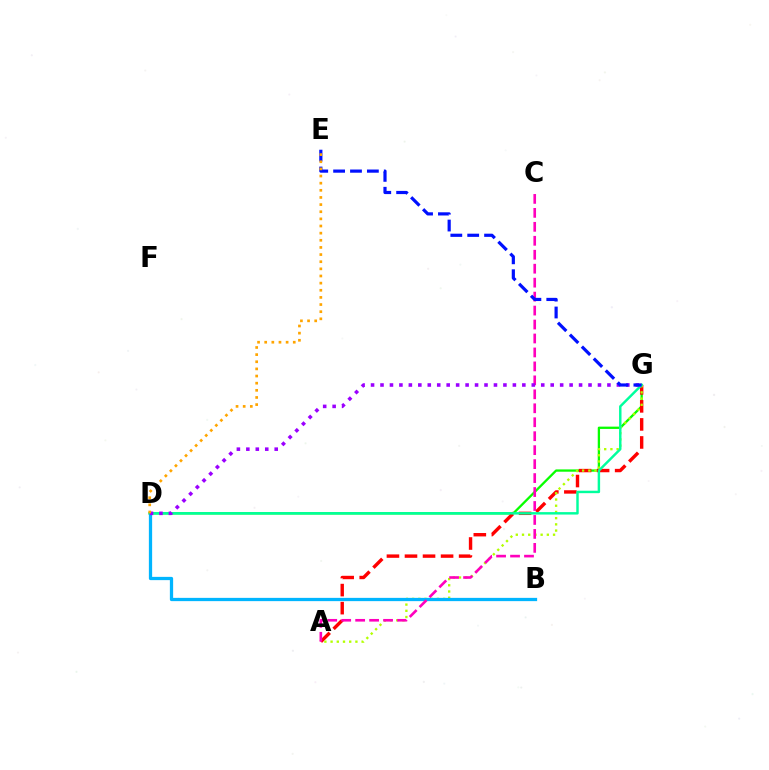{('D', 'G'): [{'color': '#08ff00', 'line_style': 'solid', 'thickness': 1.66}, {'color': '#00ff9d', 'line_style': 'solid', 'thickness': 1.76}, {'color': '#9b00ff', 'line_style': 'dotted', 'thickness': 2.57}], ('A', 'G'): [{'color': '#ff0000', 'line_style': 'dashed', 'thickness': 2.45}, {'color': '#b3ff00', 'line_style': 'dotted', 'thickness': 1.69}], ('B', 'D'): [{'color': '#00b5ff', 'line_style': 'solid', 'thickness': 2.35}], ('A', 'C'): [{'color': '#ff00bd', 'line_style': 'dashed', 'thickness': 1.9}], ('E', 'G'): [{'color': '#0010ff', 'line_style': 'dashed', 'thickness': 2.29}], ('D', 'E'): [{'color': '#ffa500', 'line_style': 'dotted', 'thickness': 1.94}]}